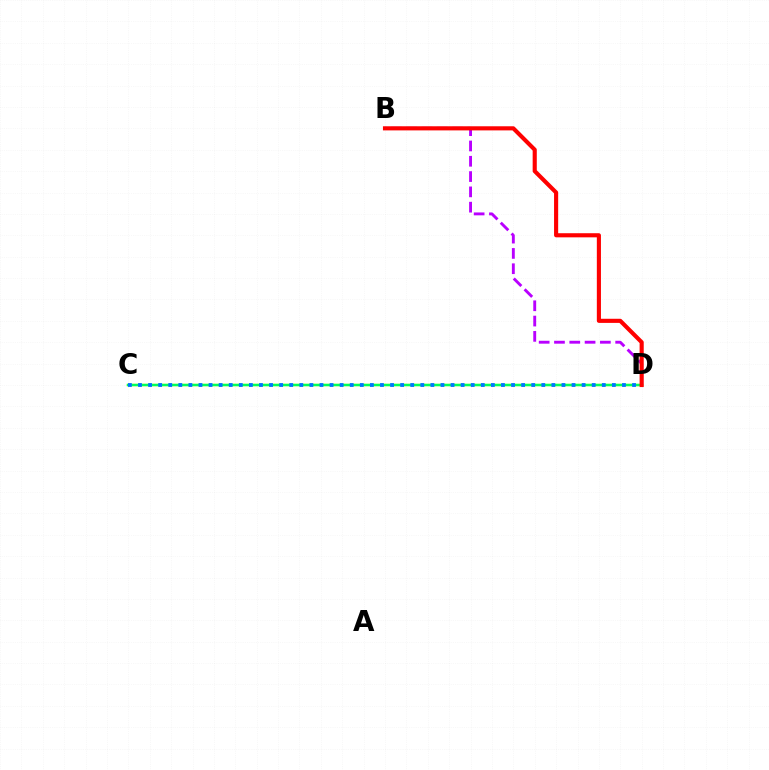{('C', 'D'): [{'color': '#d1ff00', 'line_style': 'solid', 'thickness': 1.74}, {'color': '#00ff5c', 'line_style': 'solid', 'thickness': 1.72}, {'color': '#0074ff', 'line_style': 'dotted', 'thickness': 2.74}], ('B', 'D'): [{'color': '#b900ff', 'line_style': 'dashed', 'thickness': 2.08}, {'color': '#ff0000', 'line_style': 'solid', 'thickness': 2.97}]}